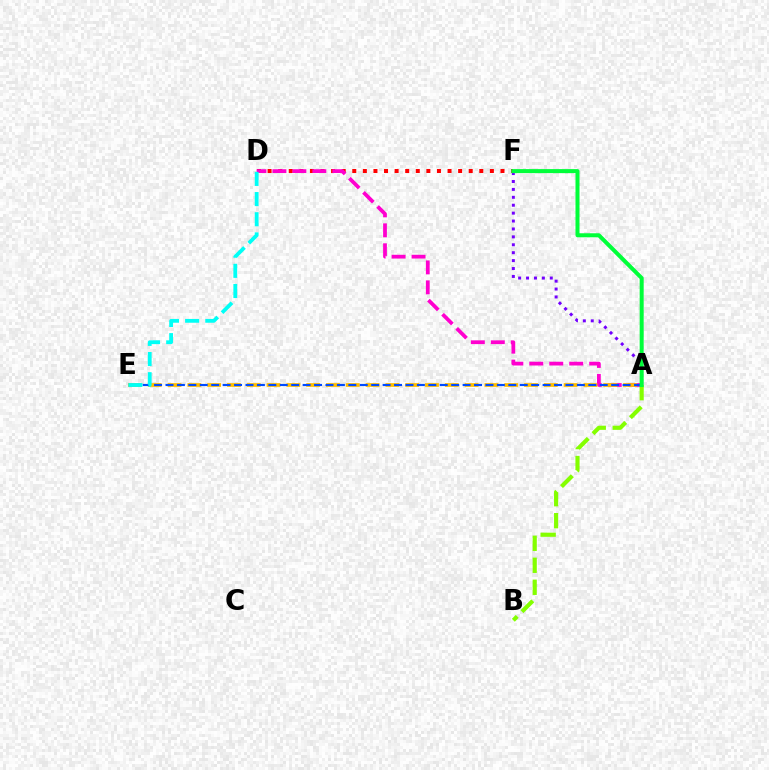{('D', 'F'): [{'color': '#ff0000', 'line_style': 'dotted', 'thickness': 2.88}], ('A', 'D'): [{'color': '#ff00cf', 'line_style': 'dashed', 'thickness': 2.71}], ('A', 'E'): [{'color': '#ffbd00', 'line_style': 'dashed', 'thickness': 2.69}, {'color': '#004bff', 'line_style': 'dashed', 'thickness': 1.55}], ('A', 'B'): [{'color': '#84ff00', 'line_style': 'dashed', 'thickness': 2.99}], ('A', 'F'): [{'color': '#7200ff', 'line_style': 'dotted', 'thickness': 2.15}, {'color': '#00ff39', 'line_style': 'solid', 'thickness': 2.89}], ('D', 'E'): [{'color': '#00fff6', 'line_style': 'dashed', 'thickness': 2.74}]}